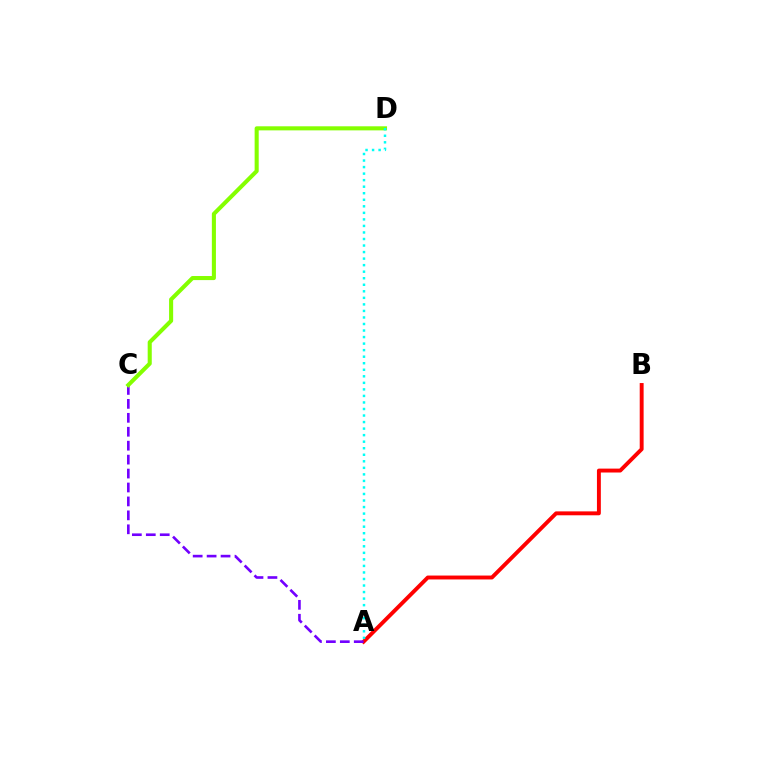{('A', 'B'): [{'color': '#ff0000', 'line_style': 'solid', 'thickness': 2.81}], ('A', 'C'): [{'color': '#7200ff', 'line_style': 'dashed', 'thickness': 1.89}], ('C', 'D'): [{'color': '#84ff00', 'line_style': 'solid', 'thickness': 2.93}], ('A', 'D'): [{'color': '#00fff6', 'line_style': 'dotted', 'thickness': 1.78}]}